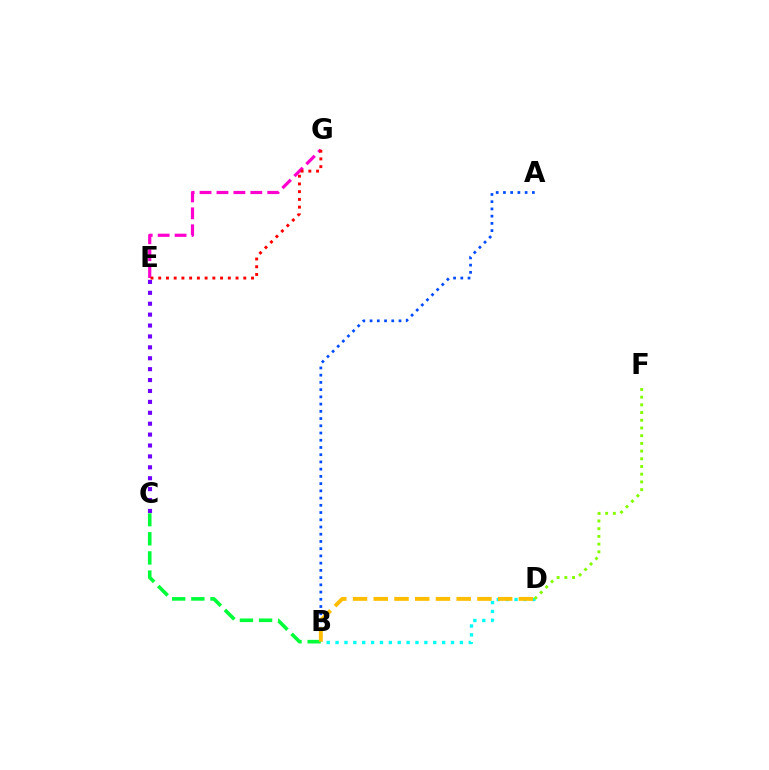{('A', 'B'): [{'color': '#004bff', 'line_style': 'dotted', 'thickness': 1.96}], ('C', 'E'): [{'color': '#7200ff', 'line_style': 'dotted', 'thickness': 2.96}], ('B', 'C'): [{'color': '#00ff39', 'line_style': 'dashed', 'thickness': 2.6}], ('E', 'G'): [{'color': '#ff00cf', 'line_style': 'dashed', 'thickness': 2.3}, {'color': '#ff0000', 'line_style': 'dotted', 'thickness': 2.1}], ('B', 'D'): [{'color': '#00fff6', 'line_style': 'dotted', 'thickness': 2.41}, {'color': '#ffbd00', 'line_style': 'dashed', 'thickness': 2.82}], ('D', 'F'): [{'color': '#84ff00', 'line_style': 'dotted', 'thickness': 2.09}]}